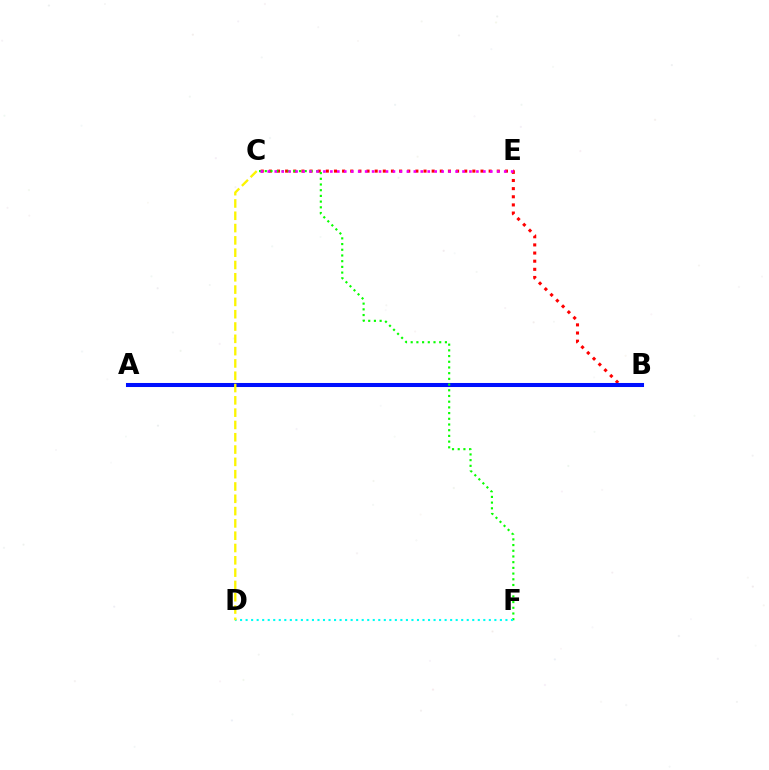{('B', 'C'): [{'color': '#ff0000', 'line_style': 'dotted', 'thickness': 2.21}], ('A', 'B'): [{'color': '#0010ff', 'line_style': 'solid', 'thickness': 2.91}], ('C', 'F'): [{'color': '#08ff00', 'line_style': 'dotted', 'thickness': 1.55}], ('C', 'E'): [{'color': '#ee00ff', 'line_style': 'dotted', 'thickness': 1.89}], ('D', 'F'): [{'color': '#00fff6', 'line_style': 'dotted', 'thickness': 1.5}], ('C', 'D'): [{'color': '#fcf500', 'line_style': 'dashed', 'thickness': 1.67}]}